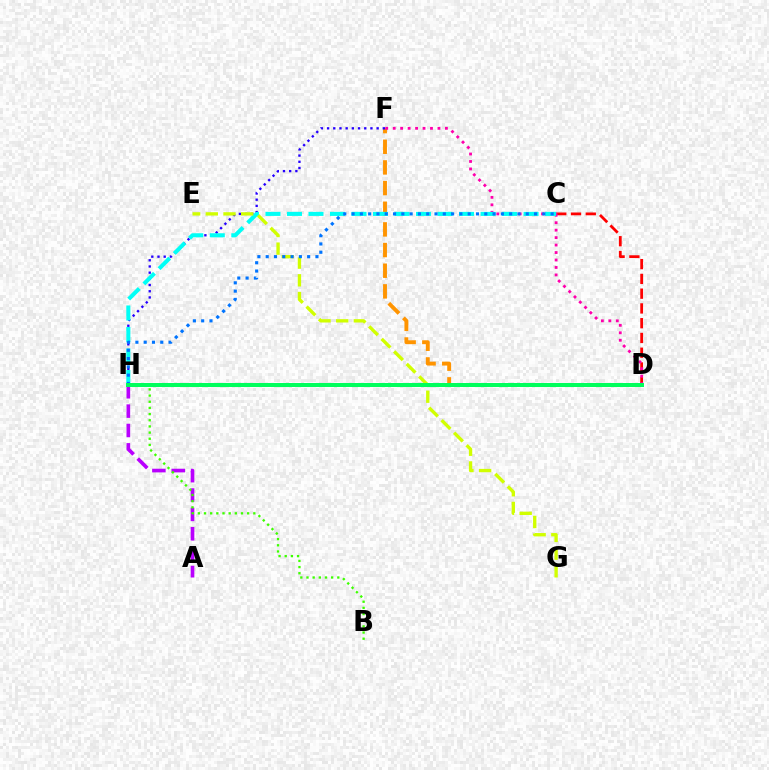{('D', 'F'): [{'color': '#ff9400', 'line_style': 'dashed', 'thickness': 2.81}, {'color': '#ff00ac', 'line_style': 'dotted', 'thickness': 2.03}], ('F', 'H'): [{'color': '#2500ff', 'line_style': 'dotted', 'thickness': 1.68}], ('C', 'D'): [{'color': '#ff0000', 'line_style': 'dashed', 'thickness': 2.01}], ('A', 'H'): [{'color': '#b900ff', 'line_style': 'dashed', 'thickness': 2.63}], ('B', 'H'): [{'color': '#3dff00', 'line_style': 'dotted', 'thickness': 1.68}], ('C', 'H'): [{'color': '#00fff6', 'line_style': 'dashed', 'thickness': 2.92}, {'color': '#0074ff', 'line_style': 'dotted', 'thickness': 2.25}], ('E', 'G'): [{'color': '#d1ff00', 'line_style': 'dashed', 'thickness': 2.4}], ('D', 'H'): [{'color': '#00ff5c', 'line_style': 'solid', 'thickness': 2.87}]}